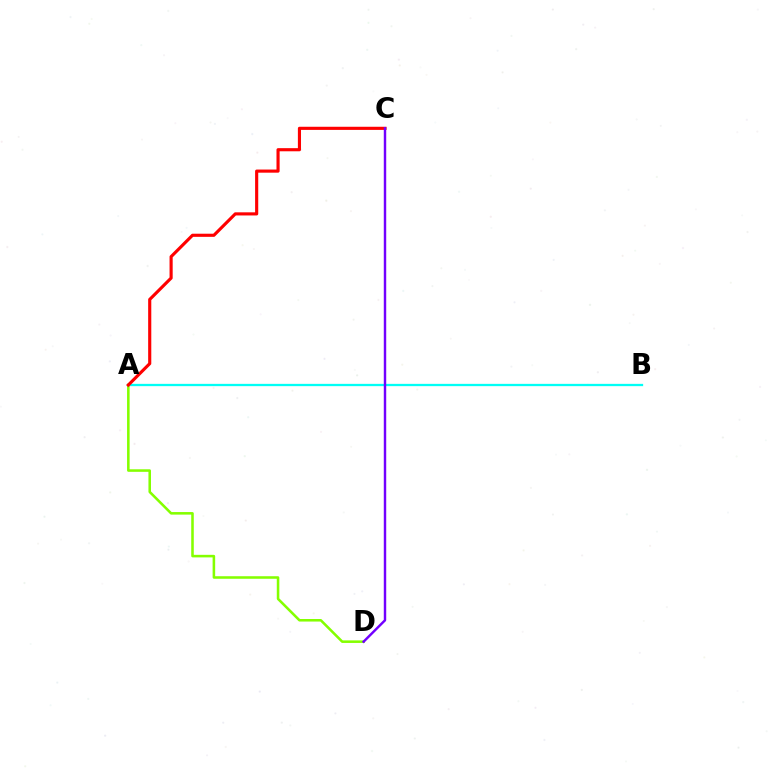{('A', 'B'): [{'color': '#00fff6', 'line_style': 'solid', 'thickness': 1.65}], ('A', 'D'): [{'color': '#84ff00', 'line_style': 'solid', 'thickness': 1.84}], ('A', 'C'): [{'color': '#ff0000', 'line_style': 'solid', 'thickness': 2.26}], ('C', 'D'): [{'color': '#7200ff', 'line_style': 'solid', 'thickness': 1.76}]}